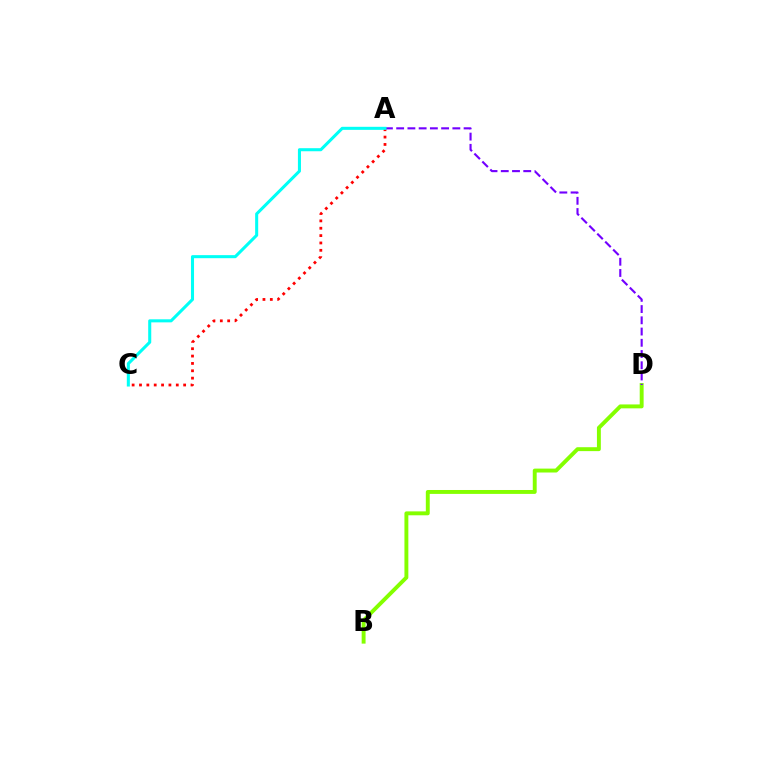{('A', 'C'): [{'color': '#ff0000', 'line_style': 'dotted', 'thickness': 2.0}, {'color': '#00fff6', 'line_style': 'solid', 'thickness': 2.2}], ('B', 'D'): [{'color': '#84ff00', 'line_style': 'solid', 'thickness': 2.81}], ('A', 'D'): [{'color': '#7200ff', 'line_style': 'dashed', 'thickness': 1.53}]}